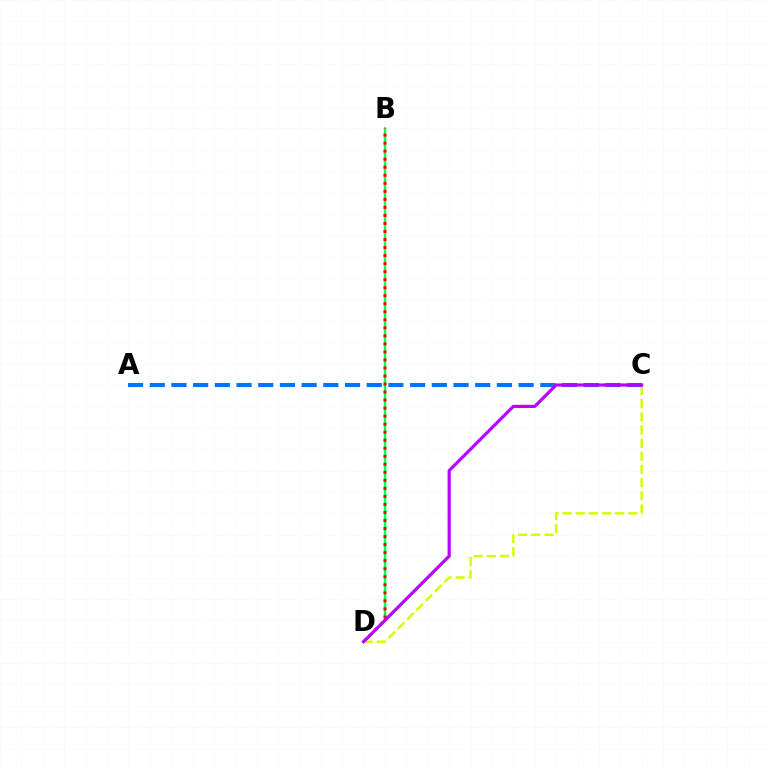{('B', 'D'): [{'color': '#00ff5c', 'line_style': 'solid', 'thickness': 1.7}, {'color': '#ff0000', 'line_style': 'dotted', 'thickness': 2.18}], ('C', 'D'): [{'color': '#d1ff00', 'line_style': 'dashed', 'thickness': 1.79}, {'color': '#b900ff', 'line_style': 'solid', 'thickness': 2.28}], ('A', 'C'): [{'color': '#0074ff', 'line_style': 'dashed', 'thickness': 2.95}]}